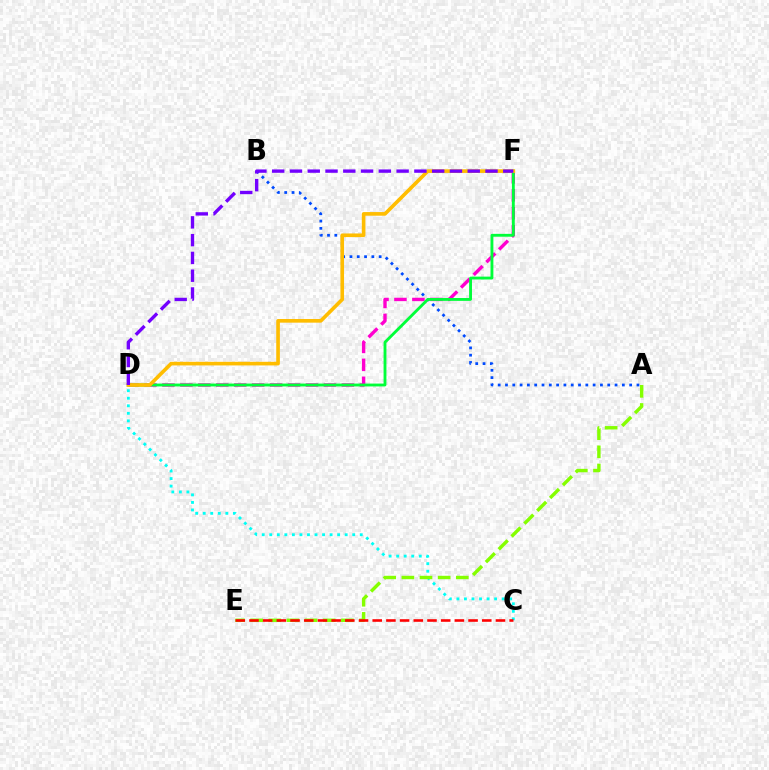{('A', 'B'): [{'color': '#004bff', 'line_style': 'dotted', 'thickness': 1.98}], ('C', 'D'): [{'color': '#00fff6', 'line_style': 'dotted', 'thickness': 2.05}], ('A', 'E'): [{'color': '#84ff00', 'line_style': 'dashed', 'thickness': 2.47}], ('C', 'E'): [{'color': '#ff0000', 'line_style': 'dashed', 'thickness': 1.86}], ('D', 'F'): [{'color': '#ff00cf', 'line_style': 'dashed', 'thickness': 2.44}, {'color': '#00ff39', 'line_style': 'solid', 'thickness': 2.05}, {'color': '#ffbd00', 'line_style': 'solid', 'thickness': 2.62}, {'color': '#7200ff', 'line_style': 'dashed', 'thickness': 2.41}]}